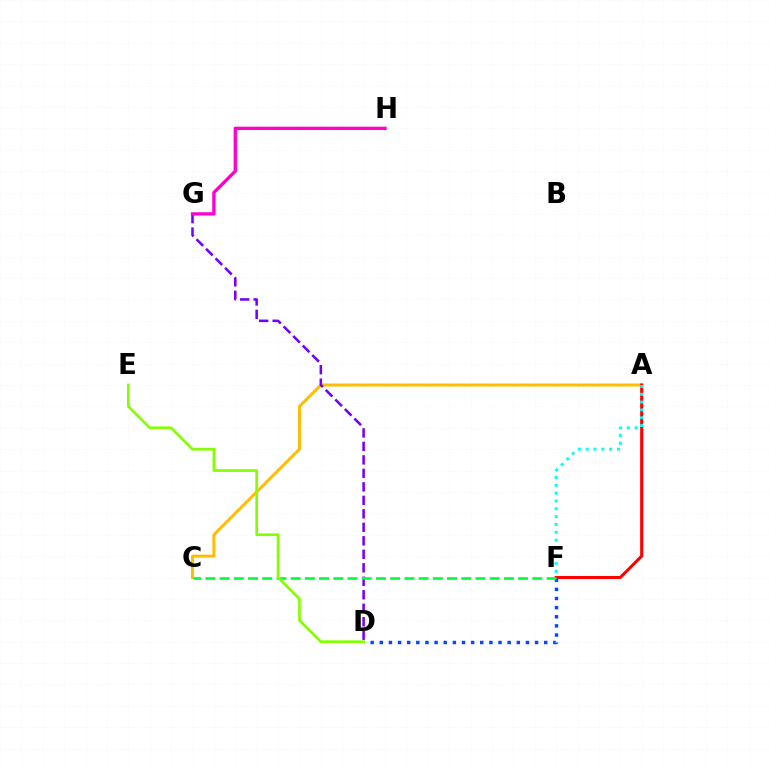{('A', 'C'): [{'color': '#ffbd00', 'line_style': 'solid', 'thickness': 2.14}], ('D', 'G'): [{'color': '#7200ff', 'line_style': 'dashed', 'thickness': 1.83}], ('A', 'F'): [{'color': '#ff0000', 'line_style': 'solid', 'thickness': 2.19}, {'color': '#00fff6', 'line_style': 'dotted', 'thickness': 2.12}], ('D', 'F'): [{'color': '#004bff', 'line_style': 'dotted', 'thickness': 2.48}], ('C', 'F'): [{'color': '#00ff39', 'line_style': 'dashed', 'thickness': 1.93}], ('G', 'H'): [{'color': '#ff00cf', 'line_style': 'solid', 'thickness': 2.38}], ('D', 'E'): [{'color': '#84ff00', 'line_style': 'solid', 'thickness': 1.92}]}